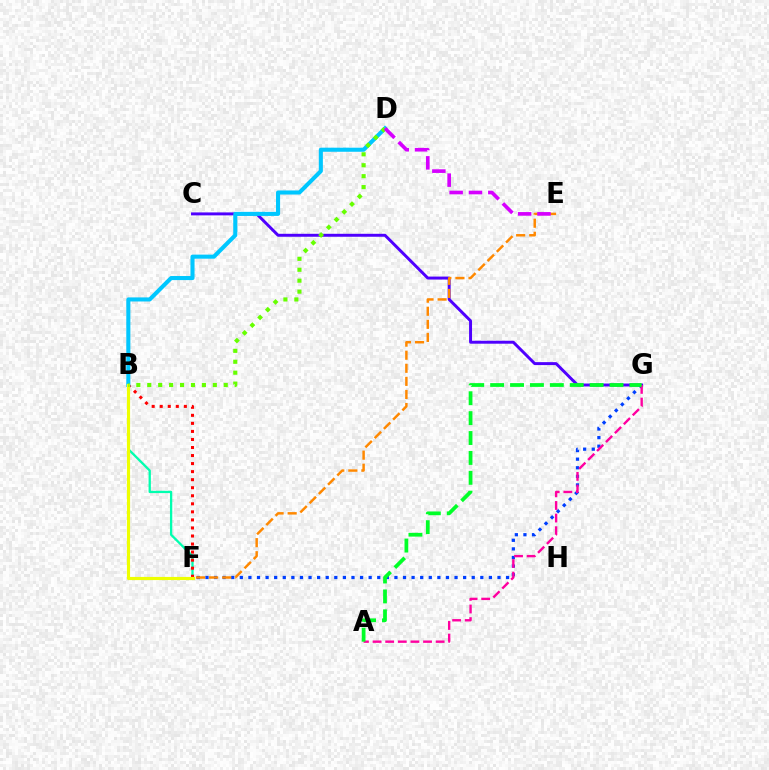{('F', 'G'): [{'color': '#003fff', 'line_style': 'dotted', 'thickness': 2.33}], ('B', 'F'): [{'color': '#00ffaf', 'line_style': 'solid', 'thickness': 1.66}, {'color': '#ff0000', 'line_style': 'dotted', 'thickness': 2.19}, {'color': '#eeff00', 'line_style': 'solid', 'thickness': 2.27}], ('C', 'G'): [{'color': '#4f00ff', 'line_style': 'solid', 'thickness': 2.13}], ('A', 'G'): [{'color': '#ff00a0', 'line_style': 'dashed', 'thickness': 1.71}, {'color': '#00ff27', 'line_style': 'dashed', 'thickness': 2.7}], ('E', 'F'): [{'color': '#ff8800', 'line_style': 'dashed', 'thickness': 1.78}], ('B', 'D'): [{'color': '#00c7ff', 'line_style': 'solid', 'thickness': 2.93}, {'color': '#66ff00', 'line_style': 'dotted', 'thickness': 2.97}], ('D', 'E'): [{'color': '#d600ff', 'line_style': 'dashed', 'thickness': 2.63}]}